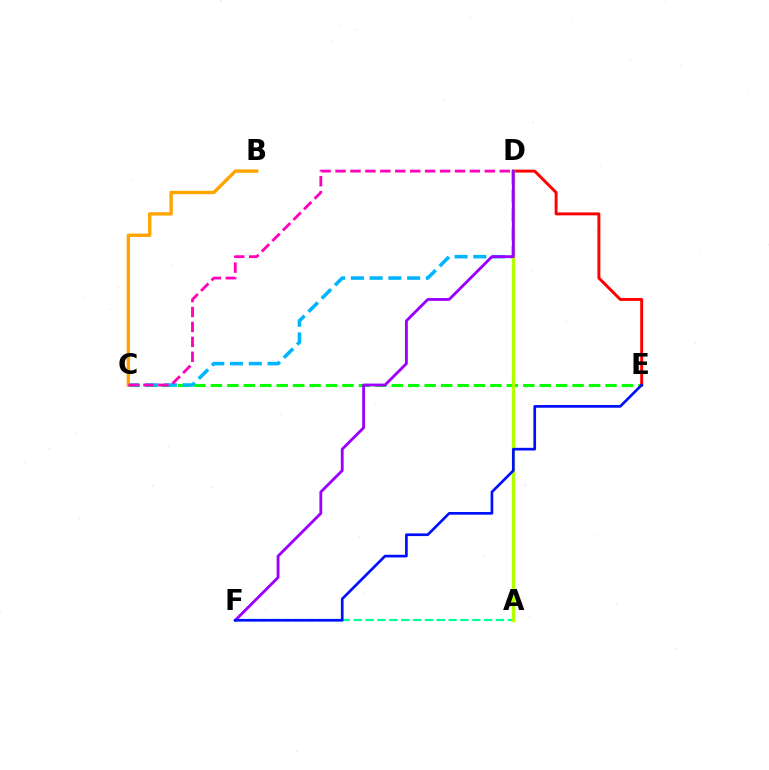{('C', 'E'): [{'color': '#08ff00', 'line_style': 'dashed', 'thickness': 2.23}], ('D', 'E'): [{'color': '#ff0000', 'line_style': 'solid', 'thickness': 2.11}], ('C', 'D'): [{'color': '#00b5ff', 'line_style': 'dashed', 'thickness': 2.55}, {'color': '#ff00bd', 'line_style': 'dashed', 'thickness': 2.03}], ('B', 'C'): [{'color': '#ffa500', 'line_style': 'solid', 'thickness': 2.44}], ('A', 'F'): [{'color': '#00ff9d', 'line_style': 'dashed', 'thickness': 1.61}], ('A', 'D'): [{'color': '#b3ff00', 'line_style': 'solid', 'thickness': 2.4}], ('D', 'F'): [{'color': '#9b00ff', 'line_style': 'solid', 'thickness': 2.05}], ('E', 'F'): [{'color': '#0010ff', 'line_style': 'solid', 'thickness': 1.93}]}